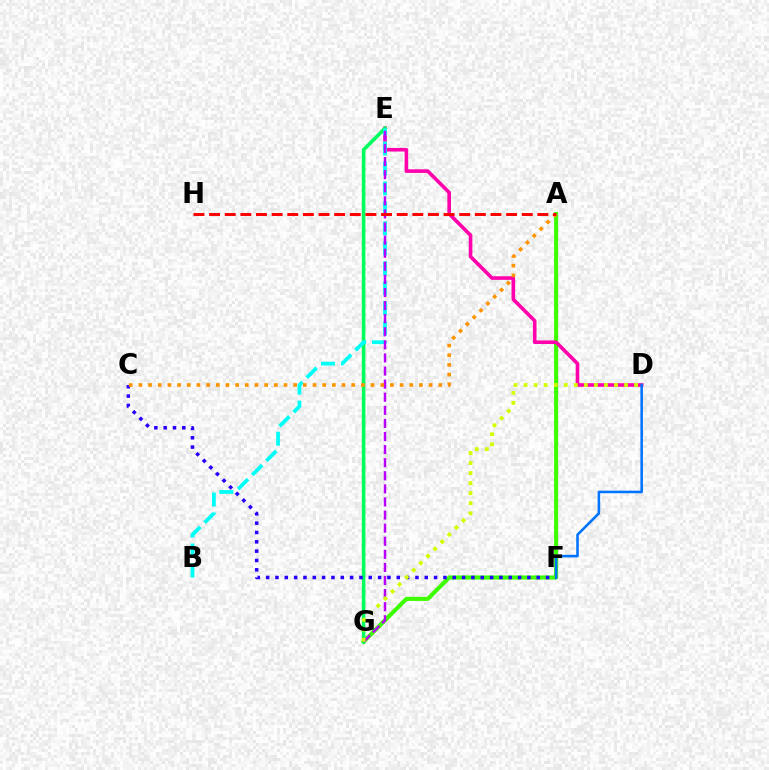{('A', 'G'): [{'color': '#3dff00', 'line_style': 'solid', 'thickness': 2.94}], ('D', 'E'): [{'color': '#ff00ac', 'line_style': 'solid', 'thickness': 2.6}], ('E', 'G'): [{'color': '#00ff5c', 'line_style': 'solid', 'thickness': 2.59}, {'color': '#b900ff', 'line_style': 'dashed', 'thickness': 1.78}], ('B', 'E'): [{'color': '#00fff6', 'line_style': 'dashed', 'thickness': 2.71}], ('C', 'F'): [{'color': '#2500ff', 'line_style': 'dotted', 'thickness': 2.54}], ('D', 'F'): [{'color': '#0074ff', 'line_style': 'solid', 'thickness': 1.85}], ('A', 'C'): [{'color': '#ff9400', 'line_style': 'dotted', 'thickness': 2.63}], ('D', 'G'): [{'color': '#d1ff00', 'line_style': 'dotted', 'thickness': 2.73}], ('A', 'H'): [{'color': '#ff0000', 'line_style': 'dashed', 'thickness': 2.12}]}